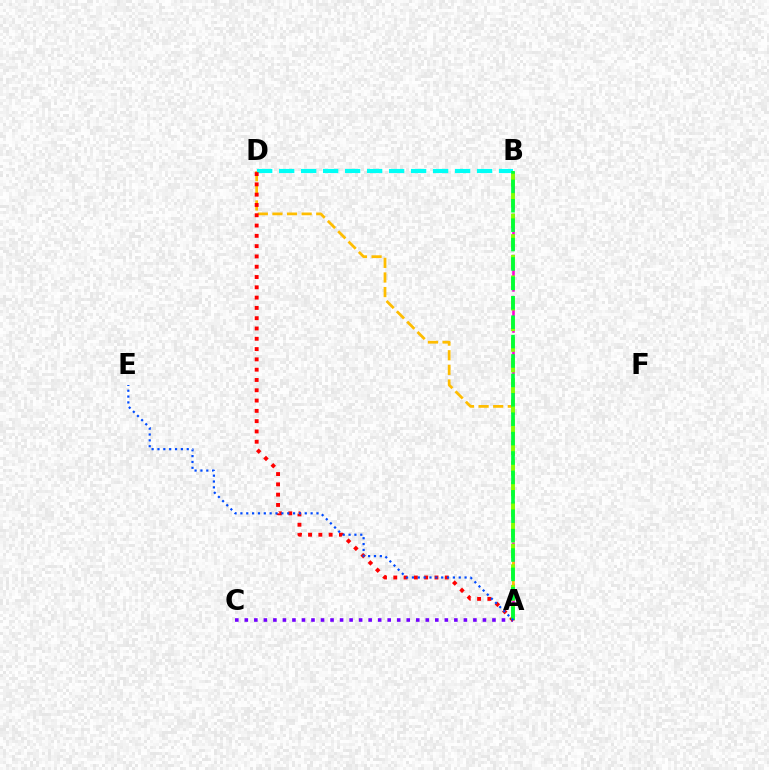{('A', 'B'): [{'color': '#ff00cf', 'line_style': 'dashed', 'thickness': 1.86}, {'color': '#84ff00', 'line_style': 'dashed', 'thickness': 2.8}, {'color': '#00ff39', 'line_style': 'dashed', 'thickness': 2.64}], ('A', 'C'): [{'color': '#7200ff', 'line_style': 'dotted', 'thickness': 2.59}], ('A', 'D'): [{'color': '#ffbd00', 'line_style': 'dashed', 'thickness': 1.98}, {'color': '#ff0000', 'line_style': 'dotted', 'thickness': 2.8}], ('B', 'D'): [{'color': '#00fff6', 'line_style': 'dashed', 'thickness': 2.99}], ('A', 'E'): [{'color': '#004bff', 'line_style': 'dotted', 'thickness': 1.59}]}